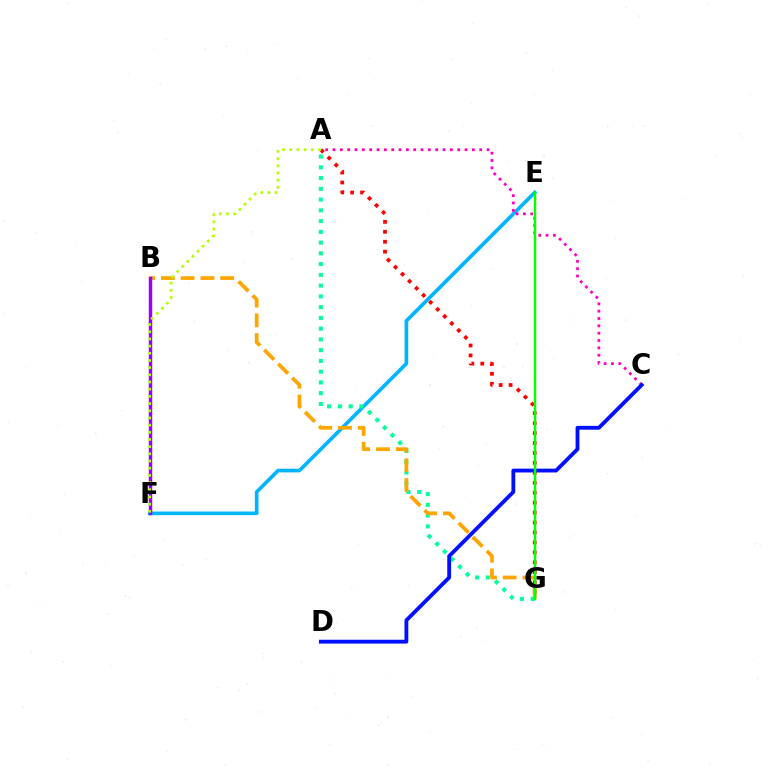{('E', 'F'): [{'color': '#00b5ff', 'line_style': 'solid', 'thickness': 2.63}], ('A', 'G'): [{'color': '#ff0000', 'line_style': 'dotted', 'thickness': 2.7}, {'color': '#00ff9d', 'line_style': 'dotted', 'thickness': 2.92}], ('A', 'C'): [{'color': '#ff00bd', 'line_style': 'dotted', 'thickness': 1.99}], ('C', 'D'): [{'color': '#0010ff', 'line_style': 'solid', 'thickness': 2.76}], ('B', 'G'): [{'color': '#ffa500', 'line_style': 'dashed', 'thickness': 2.69}], ('B', 'F'): [{'color': '#9b00ff', 'line_style': 'solid', 'thickness': 2.48}], ('A', 'F'): [{'color': '#b3ff00', 'line_style': 'dotted', 'thickness': 1.95}], ('E', 'G'): [{'color': '#08ff00', 'line_style': 'solid', 'thickness': 1.78}]}